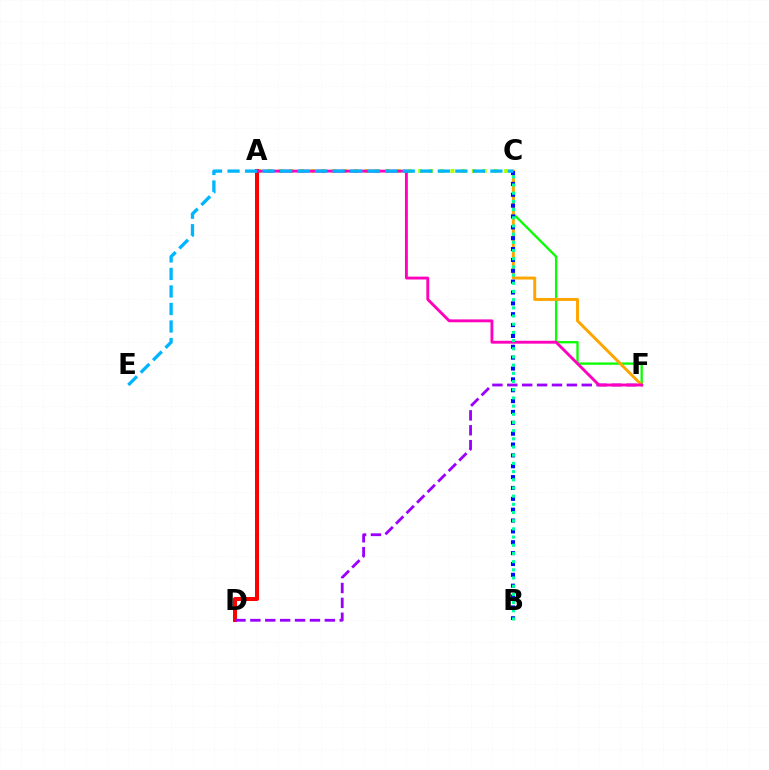{('A', 'C'): [{'color': '#b3ff00', 'line_style': 'dotted', 'thickness': 2.92}], ('A', 'D'): [{'color': '#ff0000', 'line_style': 'solid', 'thickness': 2.89}], ('D', 'F'): [{'color': '#9b00ff', 'line_style': 'dashed', 'thickness': 2.02}], ('C', 'F'): [{'color': '#08ff00', 'line_style': 'solid', 'thickness': 1.67}, {'color': '#ffa500', 'line_style': 'solid', 'thickness': 2.12}], ('A', 'F'): [{'color': '#ff00bd', 'line_style': 'solid', 'thickness': 2.07}], ('B', 'C'): [{'color': '#0010ff', 'line_style': 'dotted', 'thickness': 2.95}, {'color': '#00ff9d', 'line_style': 'dotted', 'thickness': 2.22}], ('C', 'E'): [{'color': '#00b5ff', 'line_style': 'dashed', 'thickness': 2.38}]}